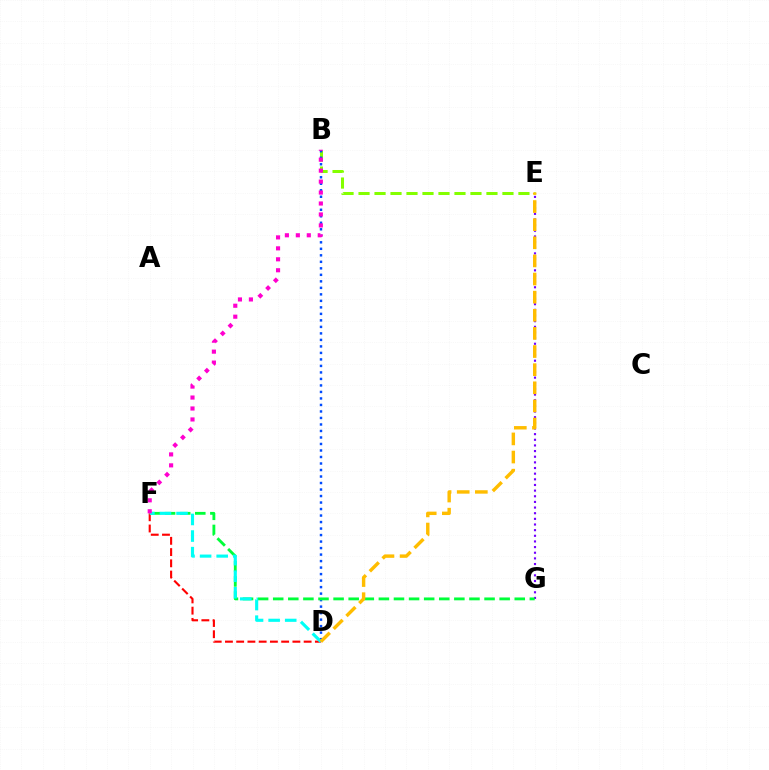{('B', 'E'): [{'color': '#84ff00', 'line_style': 'dashed', 'thickness': 2.17}], ('E', 'G'): [{'color': '#7200ff', 'line_style': 'dotted', 'thickness': 1.53}], ('B', 'D'): [{'color': '#004bff', 'line_style': 'dotted', 'thickness': 1.77}], ('F', 'G'): [{'color': '#00ff39', 'line_style': 'dashed', 'thickness': 2.05}], ('D', 'F'): [{'color': '#ff0000', 'line_style': 'dashed', 'thickness': 1.53}, {'color': '#00fff6', 'line_style': 'dashed', 'thickness': 2.25}], ('B', 'F'): [{'color': '#ff00cf', 'line_style': 'dotted', 'thickness': 2.98}], ('D', 'E'): [{'color': '#ffbd00', 'line_style': 'dashed', 'thickness': 2.46}]}